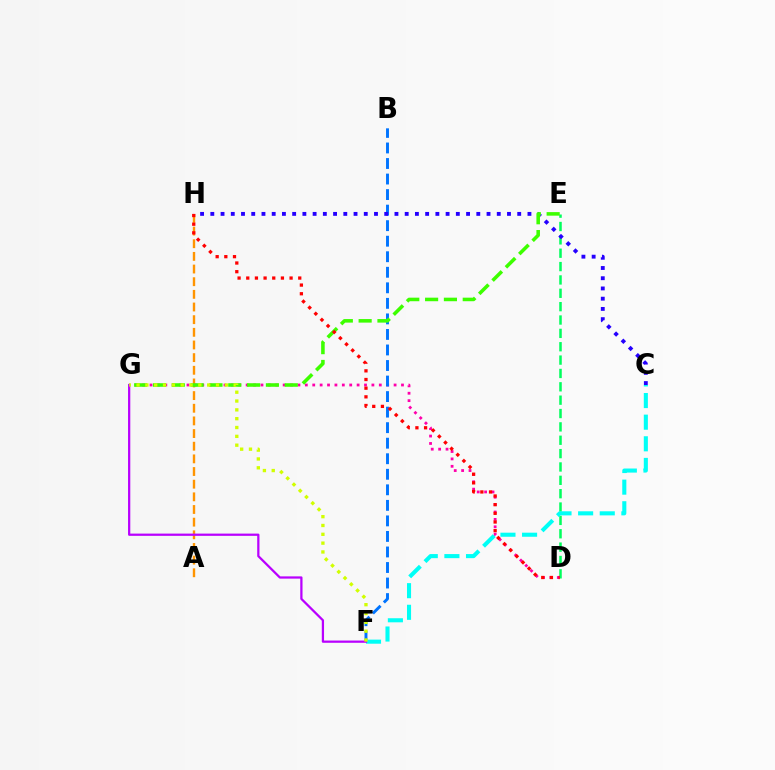{('A', 'H'): [{'color': '#ff9400', 'line_style': 'dashed', 'thickness': 1.72}], ('D', 'E'): [{'color': '#00ff5c', 'line_style': 'dashed', 'thickness': 1.81}], ('D', 'G'): [{'color': '#ff00ac', 'line_style': 'dotted', 'thickness': 2.01}], ('B', 'F'): [{'color': '#0074ff', 'line_style': 'dashed', 'thickness': 2.11}], ('C', 'F'): [{'color': '#00fff6', 'line_style': 'dashed', 'thickness': 2.94}], ('C', 'H'): [{'color': '#2500ff', 'line_style': 'dotted', 'thickness': 2.78}], ('E', 'G'): [{'color': '#3dff00', 'line_style': 'dashed', 'thickness': 2.56}], ('D', 'H'): [{'color': '#ff0000', 'line_style': 'dotted', 'thickness': 2.35}], ('F', 'G'): [{'color': '#b900ff', 'line_style': 'solid', 'thickness': 1.62}, {'color': '#d1ff00', 'line_style': 'dotted', 'thickness': 2.4}]}